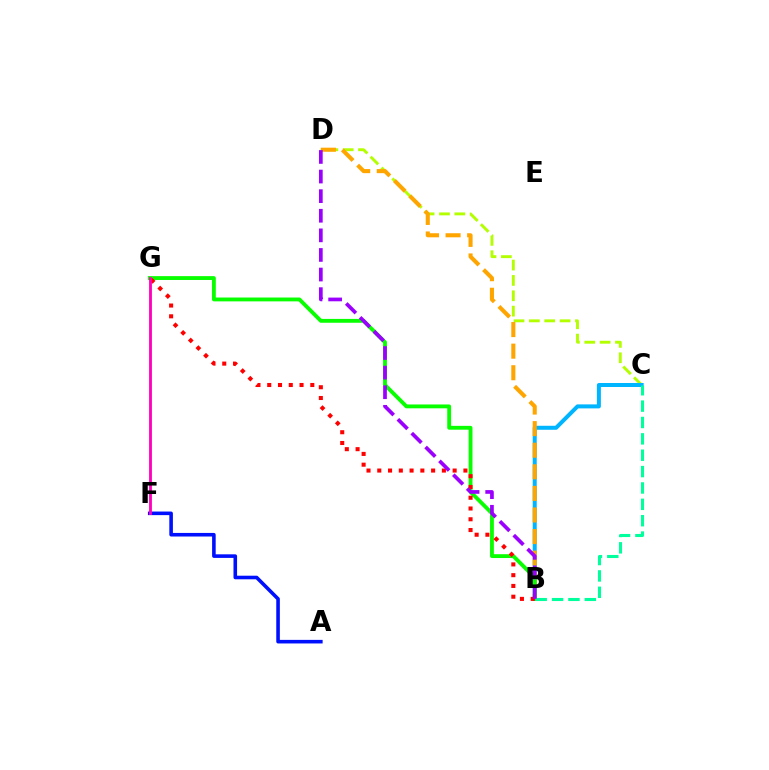{('C', 'D'): [{'color': '#b3ff00', 'line_style': 'dashed', 'thickness': 2.09}], ('B', 'C'): [{'color': '#00b5ff', 'line_style': 'solid', 'thickness': 2.88}, {'color': '#00ff9d', 'line_style': 'dashed', 'thickness': 2.22}], ('B', 'D'): [{'color': '#ffa500', 'line_style': 'dashed', 'thickness': 2.93}, {'color': '#9b00ff', 'line_style': 'dashed', 'thickness': 2.66}], ('B', 'G'): [{'color': '#08ff00', 'line_style': 'solid', 'thickness': 2.77}, {'color': '#ff0000', 'line_style': 'dotted', 'thickness': 2.93}], ('A', 'F'): [{'color': '#0010ff', 'line_style': 'solid', 'thickness': 2.58}], ('F', 'G'): [{'color': '#ff00bd', 'line_style': 'solid', 'thickness': 2.03}]}